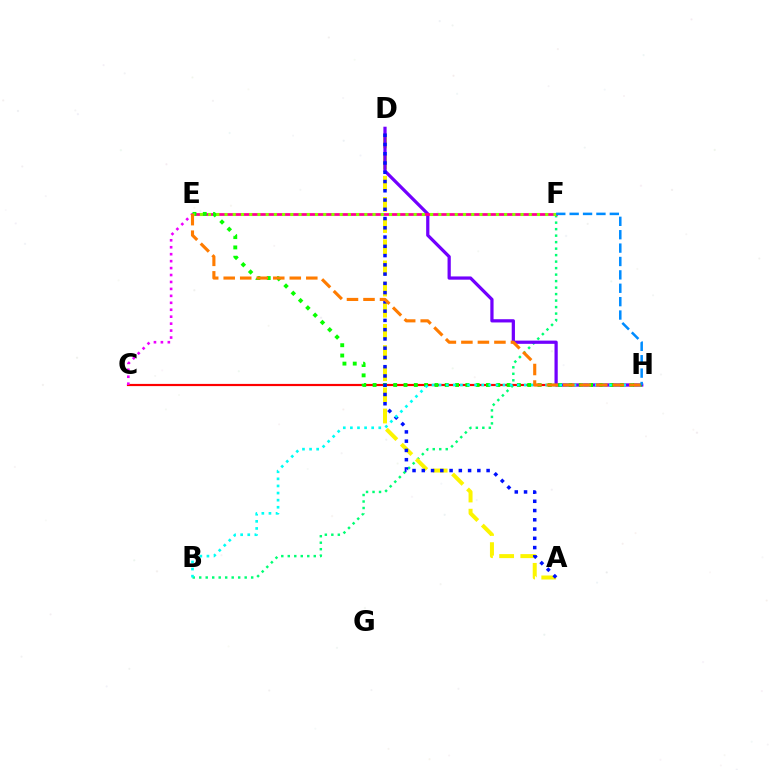{('C', 'H'): [{'color': '#ff0000', 'line_style': 'solid', 'thickness': 1.58}], ('B', 'F'): [{'color': '#00ff74', 'line_style': 'dotted', 'thickness': 1.76}], ('A', 'D'): [{'color': '#fcf500', 'line_style': 'dashed', 'thickness': 2.87}, {'color': '#0010ff', 'line_style': 'dotted', 'thickness': 2.52}], ('D', 'H'): [{'color': '#7200ff', 'line_style': 'solid', 'thickness': 2.33}], ('E', 'F'): [{'color': '#ff0094', 'line_style': 'solid', 'thickness': 2.0}, {'color': '#84ff00', 'line_style': 'dotted', 'thickness': 2.23}], ('E', 'H'): [{'color': '#08ff00', 'line_style': 'dotted', 'thickness': 2.8}, {'color': '#ff7c00', 'line_style': 'dashed', 'thickness': 2.24}], ('B', 'H'): [{'color': '#00fff6', 'line_style': 'dotted', 'thickness': 1.93}], ('C', 'E'): [{'color': '#ee00ff', 'line_style': 'dotted', 'thickness': 1.89}], ('F', 'H'): [{'color': '#008cff', 'line_style': 'dashed', 'thickness': 1.82}]}